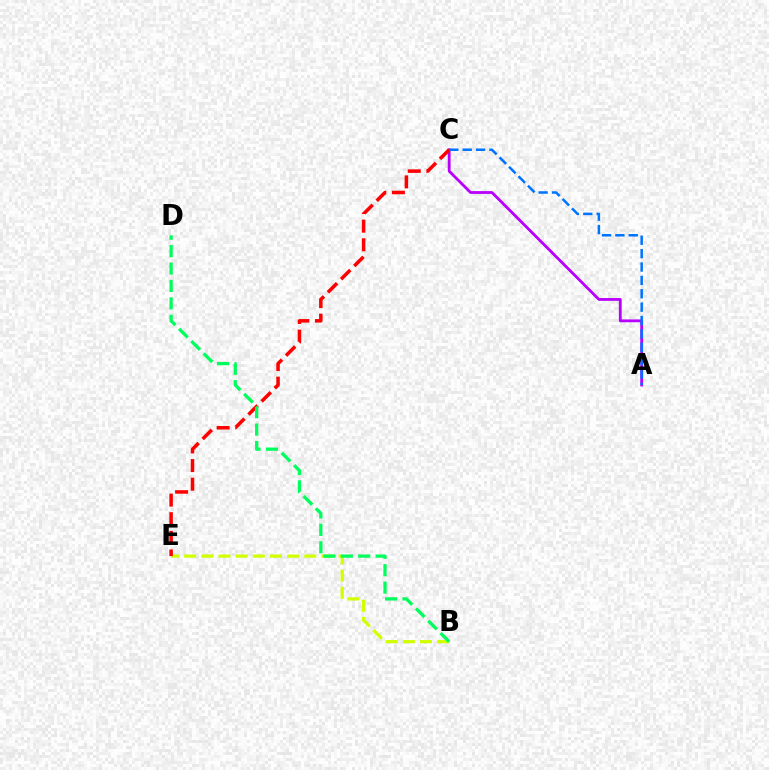{('B', 'E'): [{'color': '#d1ff00', 'line_style': 'dashed', 'thickness': 2.33}], ('A', 'C'): [{'color': '#b900ff', 'line_style': 'solid', 'thickness': 2.02}, {'color': '#0074ff', 'line_style': 'dashed', 'thickness': 1.82}], ('C', 'E'): [{'color': '#ff0000', 'line_style': 'dashed', 'thickness': 2.53}], ('B', 'D'): [{'color': '#00ff5c', 'line_style': 'dashed', 'thickness': 2.37}]}